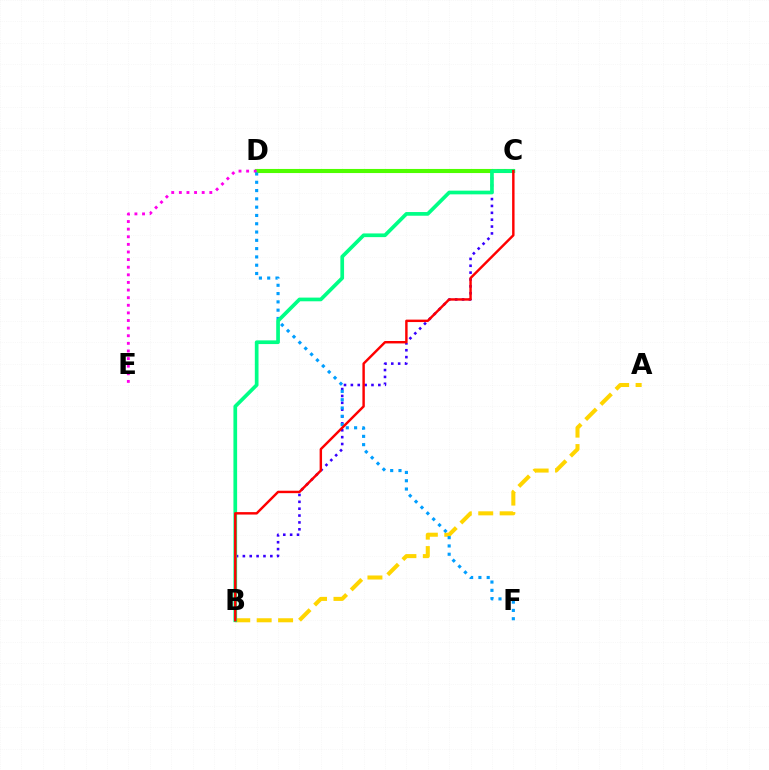{('C', 'D'): [{'color': '#4fff00', 'line_style': 'solid', 'thickness': 2.95}], ('B', 'C'): [{'color': '#3700ff', 'line_style': 'dotted', 'thickness': 1.87}, {'color': '#00ff86', 'line_style': 'solid', 'thickness': 2.66}, {'color': '#ff0000', 'line_style': 'solid', 'thickness': 1.75}], ('D', 'E'): [{'color': '#ff00ed', 'line_style': 'dotted', 'thickness': 2.07}], ('A', 'B'): [{'color': '#ffd500', 'line_style': 'dashed', 'thickness': 2.91}], ('D', 'F'): [{'color': '#009eff', 'line_style': 'dotted', 'thickness': 2.25}]}